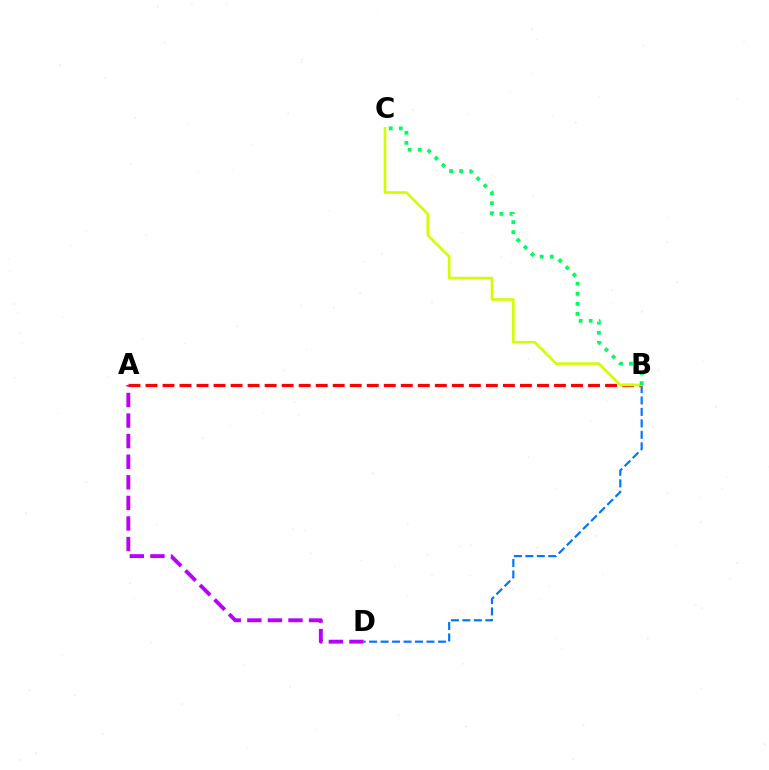{('B', 'D'): [{'color': '#0074ff', 'line_style': 'dashed', 'thickness': 1.56}], ('A', 'B'): [{'color': '#ff0000', 'line_style': 'dashed', 'thickness': 2.31}], ('A', 'D'): [{'color': '#b900ff', 'line_style': 'dashed', 'thickness': 2.8}], ('B', 'C'): [{'color': '#d1ff00', 'line_style': 'solid', 'thickness': 1.89}, {'color': '#00ff5c', 'line_style': 'dotted', 'thickness': 2.74}]}